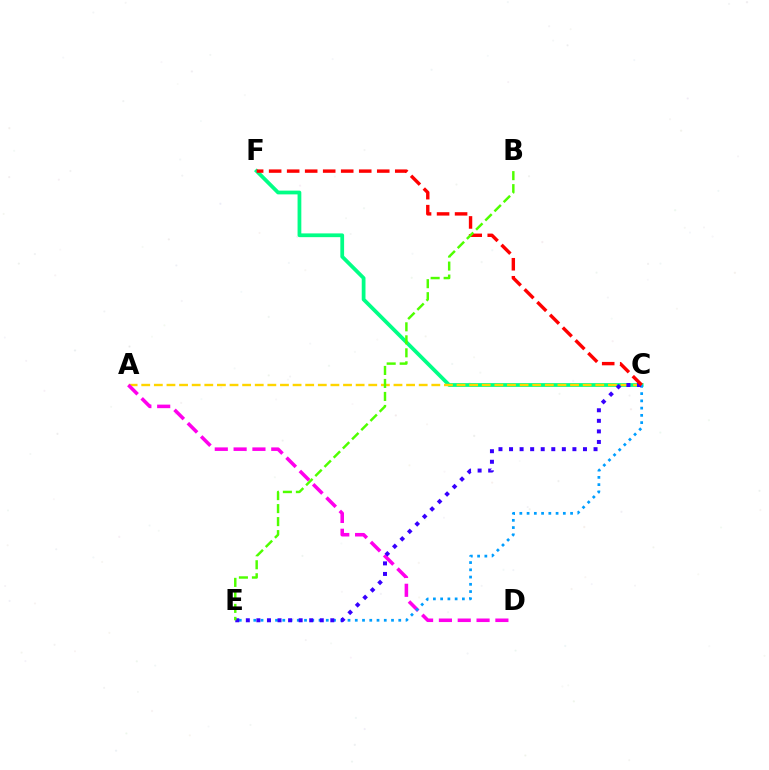{('C', 'F'): [{'color': '#00ff86', 'line_style': 'solid', 'thickness': 2.71}, {'color': '#ff0000', 'line_style': 'dashed', 'thickness': 2.45}], ('A', 'C'): [{'color': '#ffd500', 'line_style': 'dashed', 'thickness': 1.71}], ('A', 'D'): [{'color': '#ff00ed', 'line_style': 'dashed', 'thickness': 2.56}], ('C', 'E'): [{'color': '#009eff', 'line_style': 'dotted', 'thickness': 1.97}, {'color': '#3700ff', 'line_style': 'dotted', 'thickness': 2.87}], ('B', 'E'): [{'color': '#4fff00', 'line_style': 'dashed', 'thickness': 1.77}]}